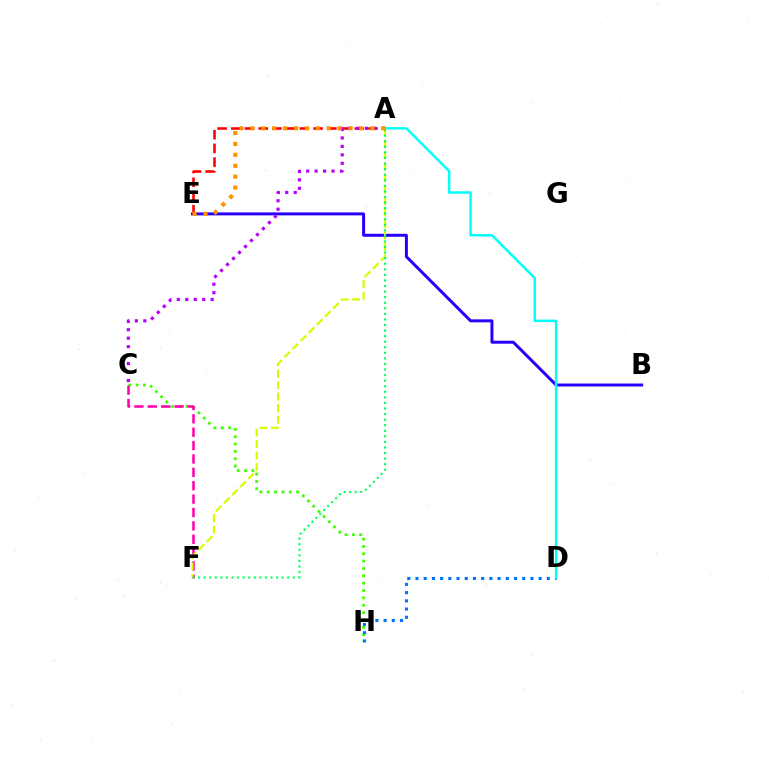{('B', 'E'): [{'color': '#2500ff', 'line_style': 'solid', 'thickness': 2.14}], ('C', 'H'): [{'color': '#3dff00', 'line_style': 'dotted', 'thickness': 2.0}], ('A', 'E'): [{'color': '#ff0000', 'line_style': 'dashed', 'thickness': 1.86}, {'color': '#ff9400', 'line_style': 'dotted', 'thickness': 2.96}], ('D', 'H'): [{'color': '#0074ff', 'line_style': 'dotted', 'thickness': 2.23}], ('C', 'F'): [{'color': '#ff00ac', 'line_style': 'dashed', 'thickness': 1.82}], ('A', 'C'): [{'color': '#b900ff', 'line_style': 'dotted', 'thickness': 2.3}], ('A', 'F'): [{'color': '#d1ff00', 'line_style': 'dashed', 'thickness': 1.56}, {'color': '#00ff5c', 'line_style': 'dotted', 'thickness': 1.51}], ('A', 'D'): [{'color': '#00fff6', 'line_style': 'solid', 'thickness': 1.77}]}